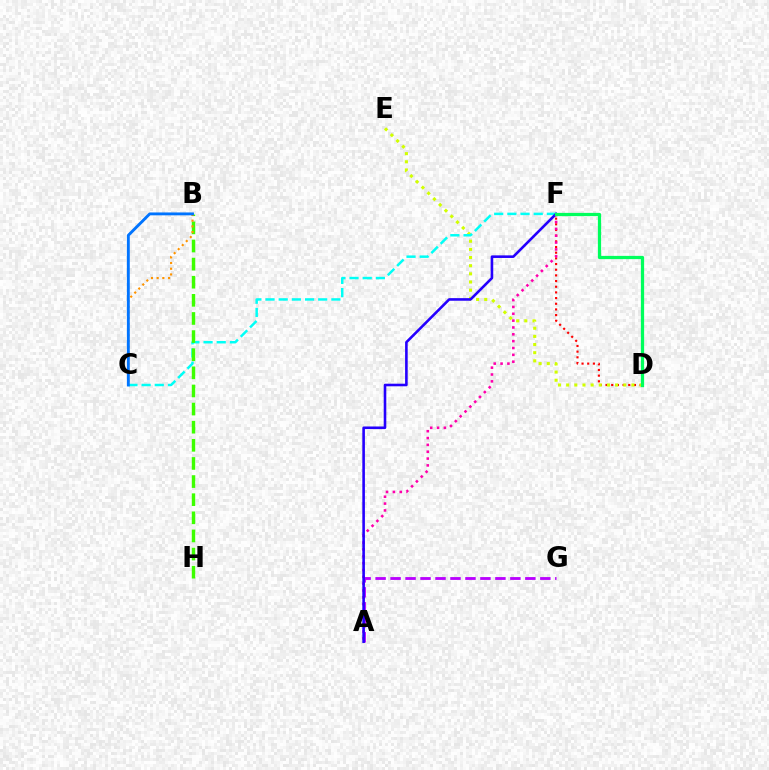{('D', 'F'): [{'color': '#ff0000', 'line_style': 'dotted', 'thickness': 1.54}, {'color': '#00ff5c', 'line_style': 'solid', 'thickness': 2.33}], ('D', 'E'): [{'color': '#d1ff00', 'line_style': 'dotted', 'thickness': 2.22}], ('C', 'F'): [{'color': '#00fff6', 'line_style': 'dashed', 'thickness': 1.79}], ('B', 'H'): [{'color': '#3dff00', 'line_style': 'dashed', 'thickness': 2.46}], ('B', 'C'): [{'color': '#ff9400', 'line_style': 'dotted', 'thickness': 1.55}, {'color': '#0074ff', 'line_style': 'solid', 'thickness': 2.07}], ('A', 'G'): [{'color': '#b900ff', 'line_style': 'dashed', 'thickness': 2.03}], ('A', 'F'): [{'color': '#ff00ac', 'line_style': 'dotted', 'thickness': 1.86}, {'color': '#2500ff', 'line_style': 'solid', 'thickness': 1.87}]}